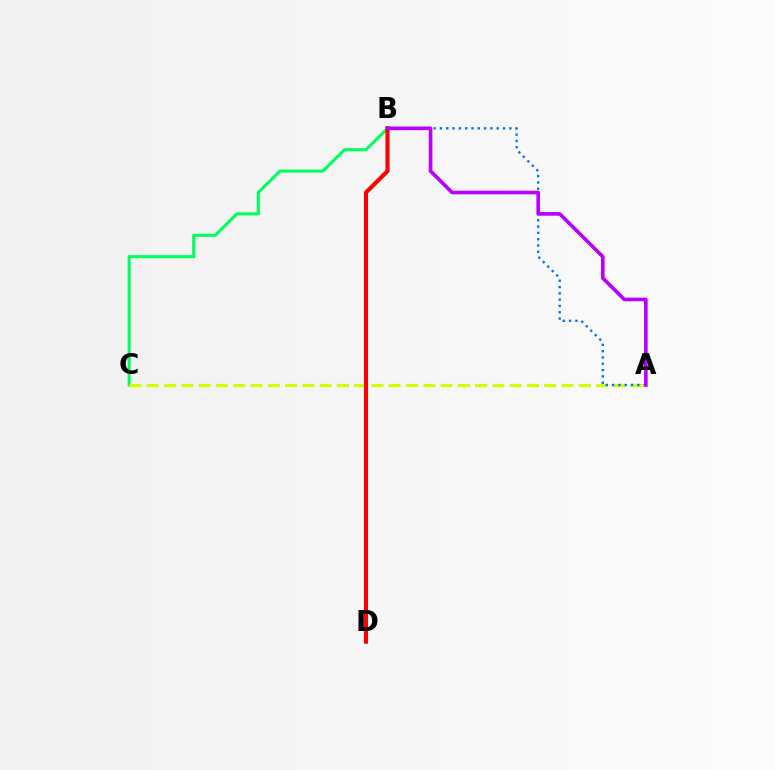{('B', 'C'): [{'color': '#00ff5c', 'line_style': 'solid', 'thickness': 2.24}], ('A', 'C'): [{'color': '#d1ff00', 'line_style': 'dashed', 'thickness': 2.35}], ('A', 'B'): [{'color': '#0074ff', 'line_style': 'dotted', 'thickness': 1.71}, {'color': '#b900ff', 'line_style': 'solid', 'thickness': 2.62}], ('B', 'D'): [{'color': '#ff0000', 'line_style': 'solid', 'thickness': 2.96}]}